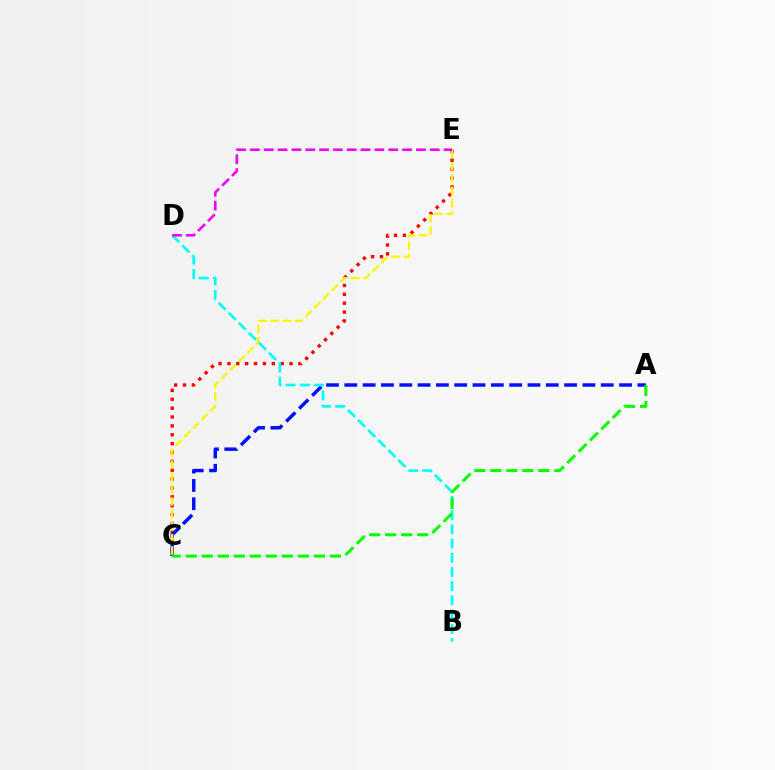{('C', 'E'): [{'color': '#ff0000', 'line_style': 'dotted', 'thickness': 2.41}, {'color': '#fcf500', 'line_style': 'dashed', 'thickness': 1.67}], ('A', 'C'): [{'color': '#0010ff', 'line_style': 'dashed', 'thickness': 2.49}, {'color': '#08ff00', 'line_style': 'dashed', 'thickness': 2.18}], ('B', 'D'): [{'color': '#00fff6', 'line_style': 'dashed', 'thickness': 1.93}], ('D', 'E'): [{'color': '#ee00ff', 'line_style': 'dashed', 'thickness': 1.88}]}